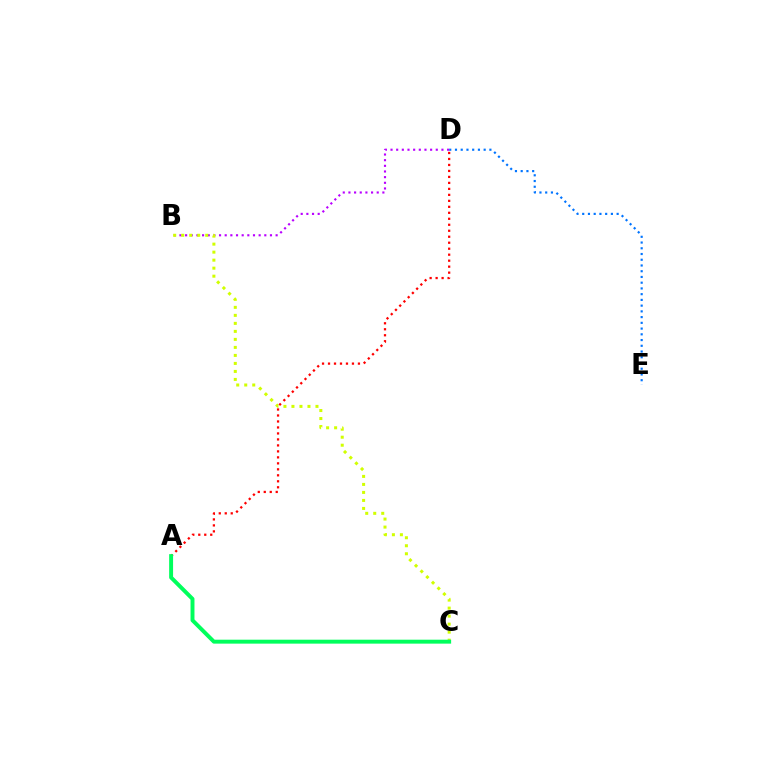{('B', 'D'): [{'color': '#b900ff', 'line_style': 'dotted', 'thickness': 1.54}], ('D', 'E'): [{'color': '#0074ff', 'line_style': 'dotted', 'thickness': 1.56}], ('B', 'C'): [{'color': '#d1ff00', 'line_style': 'dotted', 'thickness': 2.18}], ('A', 'D'): [{'color': '#ff0000', 'line_style': 'dotted', 'thickness': 1.63}], ('A', 'C'): [{'color': '#00ff5c', 'line_style': 'solid', 'thickness': 2.83}]}